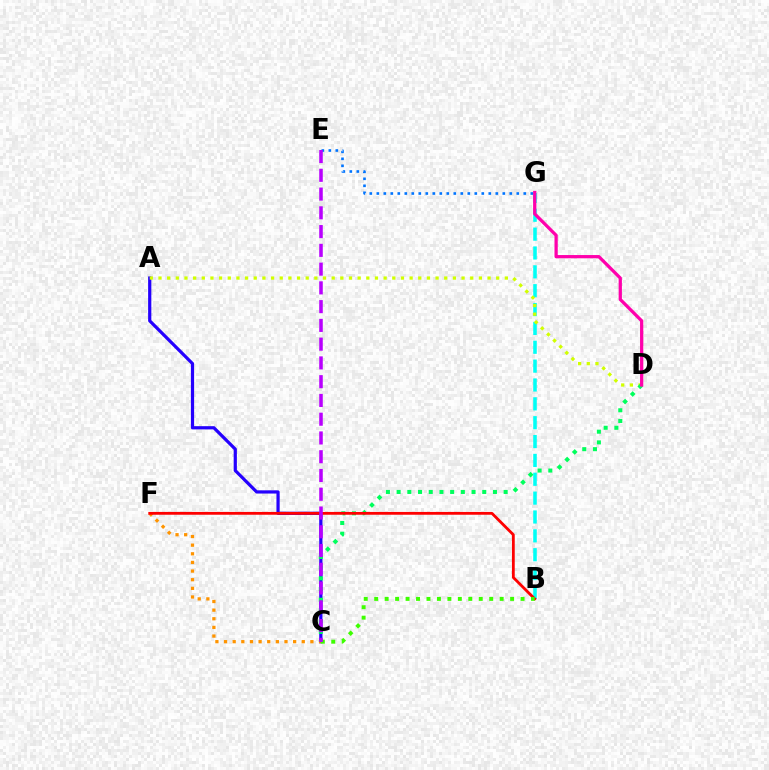{('A', 'C'): [{'color': '#2500ff', 'line_style': 'solid', 'thickness': 2.31}], ('E', 'G'): [{'color': '#0074ff', 'line_style': 'dotted', 'thickness': 1.9}], ('B', 'G'): [{'color': '#00fff6', 'line_style': 'dashed', 'thickness': 2.56}], ('A', 'D'): [{'color': '#d1ff00', 'line_style': 'dotted', 'thickness': 2.35}], ('C', 'F'): [{'color': '#ff9400', 'line_style': 'dotted', 'thickness': 2.35}], ('C', 'D'): [{'color': '#00ff5c', 'line_style': 'dotted', 'thickness': 2.91}], ('B', 'F'): [{'color': '#ff0000', 'line_style': 'solid', 'thickness': 2.02}], ('D', 'G'): [{'color': '#ff00ac', 'line_style': 'solid', 'thickness': 2.34}], ('B', 'C'): [{'color': '#3dff00', 'line_style': 'dotted', 'thickness': 2.84}], ('C', 'E'): [{'color': '#b900ff', 'line_style': 'dashed', 'thickness': 2.55}]}